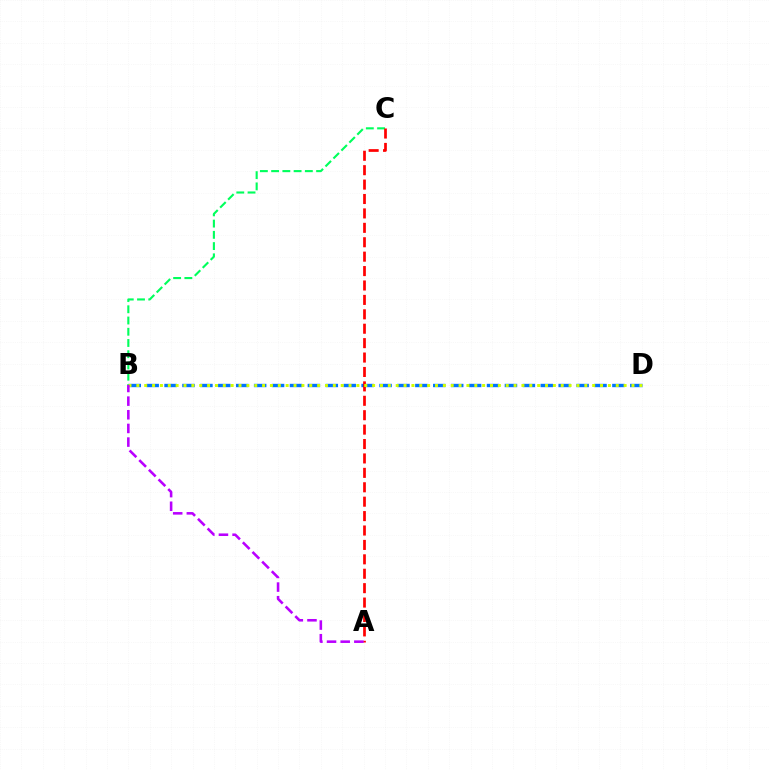{('B', 'C'): [{'color': '#00ff5c', 'line_style': 'dashed', 'thickness': 1.53}], ('B', 'D'): [{'color': '#0074ff', 'line_style': 'dashed', 'thickness': 2.43}, {'color': '#d1ff00', 'line_style': 'dotted', 'thickness': 2.14}], ('A', 'C'): [{'color': '#ff0000', 'line_style': 'dashed', 'thickness': 1.96}], ('A', 'B'): [{'color': '#b900ff', 'line_style': 'dashed', 'thickness': 1.85}]}